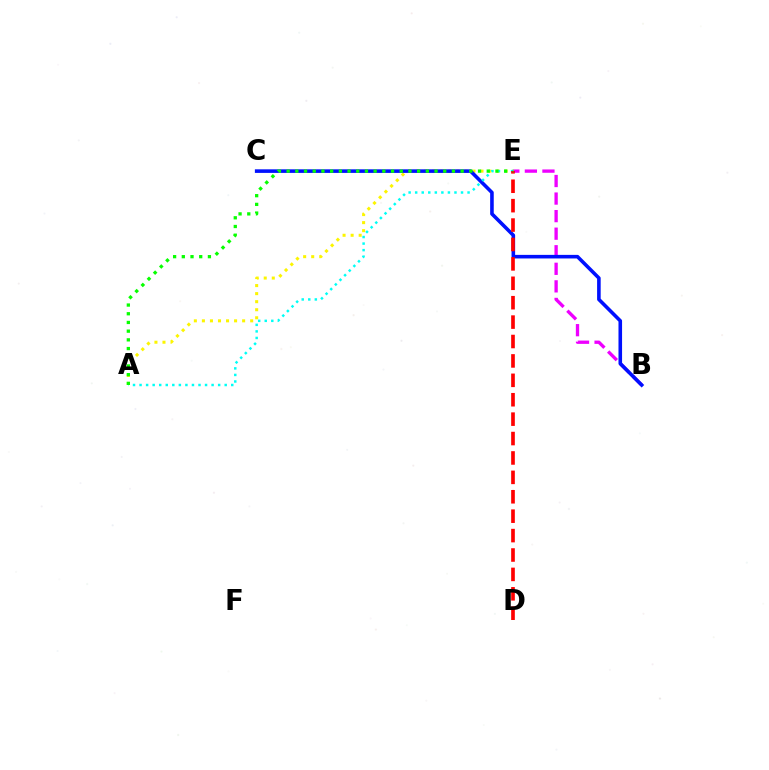{('A', 'E'): [{'color': '#fcf500', 'line_style': 'dotted', 'thickness': 2.19}, {'color': '#00fff6', 'line_style': 'dotted', 'thickness': 1.78}, {'color': '#08ff00', 'line_style': 'dotted', 'thickness': 2.36}], ('B', 'E'): [{'color': '#ee00ff', 'line_style': 'dashed', 'thickness': 2.39}], ('B', 'C'): [{'color': '#0010ff', 'line_style': 'solid', 'thickness': 2.58}], ('D', 'E'): [{'color': '#ff0000', 'line_style': 'dashed', 'thickness': 2.64}]}